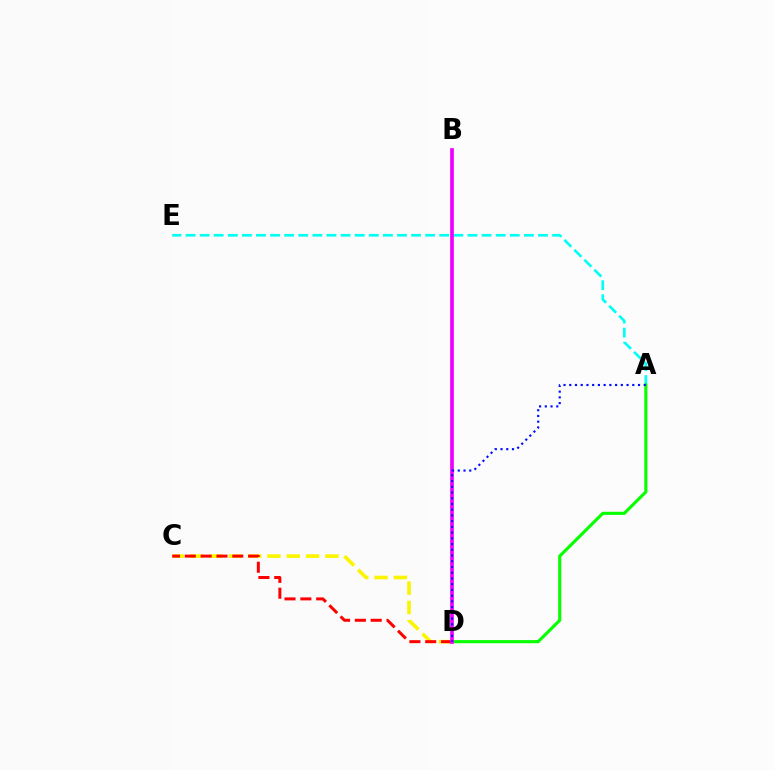{('A', 'E'): [{'color': '#00fff6', 'line_style': 'dashed', 'thickness': 1.92}], ('C', 'D'): [{'color': '#fcf500', 'line_style': 'dashed', 'thickness': 2.62}, {'color': '#ff0000', 'line_style': 'dashed', 'thickness': 2.15}], ('A', 'D'): [{'color': '#08ff00', 'line_style': 'solid', 'thickness': 2.25}, {'color': '#0010ff', 'line_style': 'dotted', 'thickness': 1.56}], ('B', 'D'): [{'color': '#ee00ff', 'line_style': 'solid', 'thickness': 2.65}]}